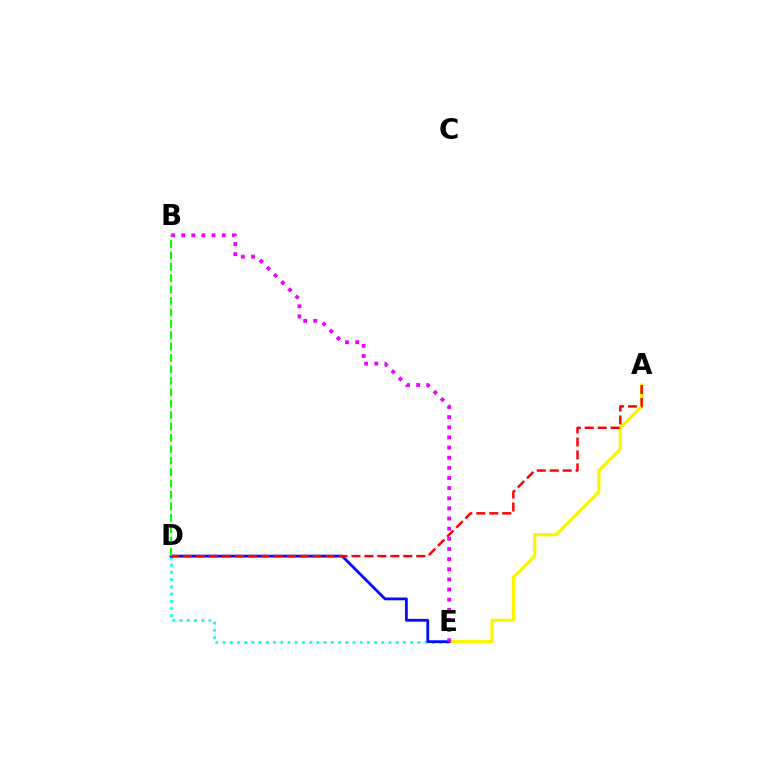{('D', 'E'): [{'color': '#00fff6', 'line_style': 'dotted', 'thickness': 1.96}, {'color': '#0010ff', 'line_style': 'solid', 'thickness': 2.02}], ('A', 'E'): [{'color': '#fcf500', 'line_style': 'solid', 'thickness': 2.31}], ('A', 'D'): [{'color': '#ff0000', 'line_style': 'dashed', 'thickness': 1.76}], ('B', 'E'): [{'color': '#ee00ff', 'line_style': 'dotted', 'thickness': 2.75}], ('B', 'D'): [{'color': '#08ff00', 'line_style': 'dashed', 'thickness': 1.55}]}